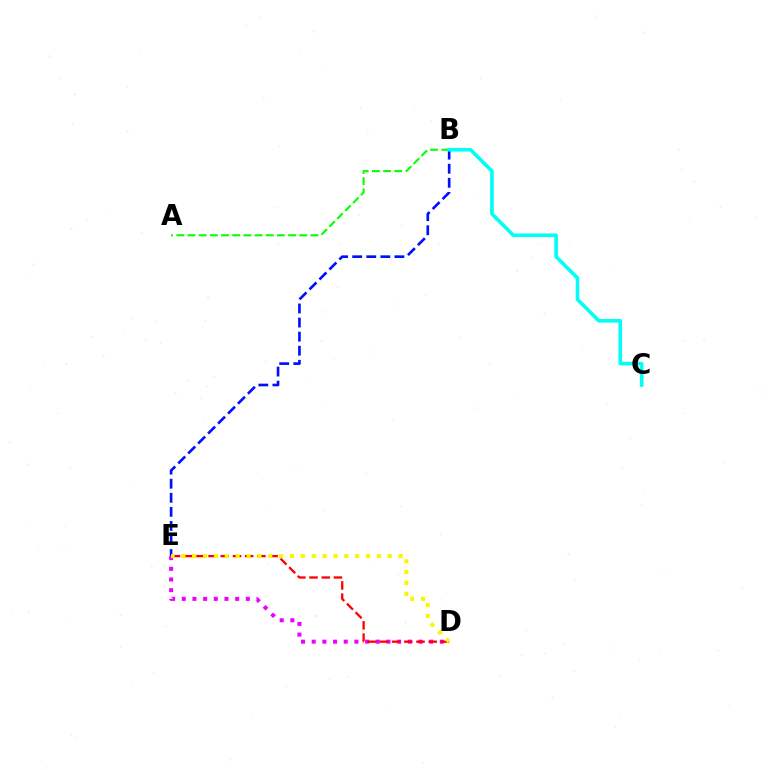{('D', 'E'): [{'color': '#ee00ff', 'line_style': 'dotted', 'thickness': 2.9}, {'color': '#ff0000', 'line_style': 'dashed', 'thickness': 1.66}, {'color': '#fcf500', 'line_style': 'dotted', 'thickness': 2.95}], ('B', 'E'): [{'color': '#0010ff', 'line_style': 'dashed', 'thickness': 1.91}], ('A', 'B'): [{'color': '#08ff00', 'line_style': 'dashed', 'thickness': 1.52}], ('B', 'C'): [{'color': '#00fff6', 'line_style': 'solid', 'thickness': 2.61}]}